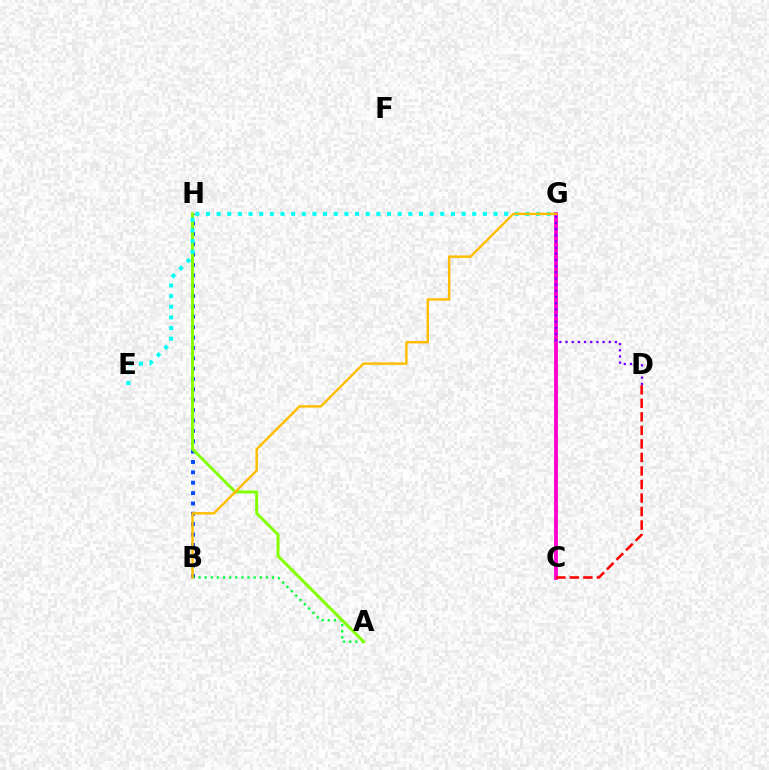{('B', 'H'): [{'color': '#004bff', 'line_style': 'dotted', 'thickness': 2.82}], ('C', 'G'): [{'color': '#ff00cf', 'line_style': 'solid', 'thickness': 2.76}], ('A', 'B'): [{'color': '#00ff39', 'line_style': 'dotted', 'thickness': 1.66}], ('C', 'D'): [{'color': '#ff0000', 'line_style': 'dashed', 'thickness': 1.84}], ('A', 'H'): [{'color': '#84ff00', 'line_style': 'solid', 'thickness': 2.12}], ('E', 'G'): [{'color': '#00fff6', 'line_style': 'dotted', 'thickness': 2.89}], ('D', 'G'): [{'color': '#7200ff', 'line_style': 'dotted', 'thickness': 1.68}], ('B', 'G'): [{'color': '#ffbd00', 'line_style': 'solid', 'thickness': 1.75}]}